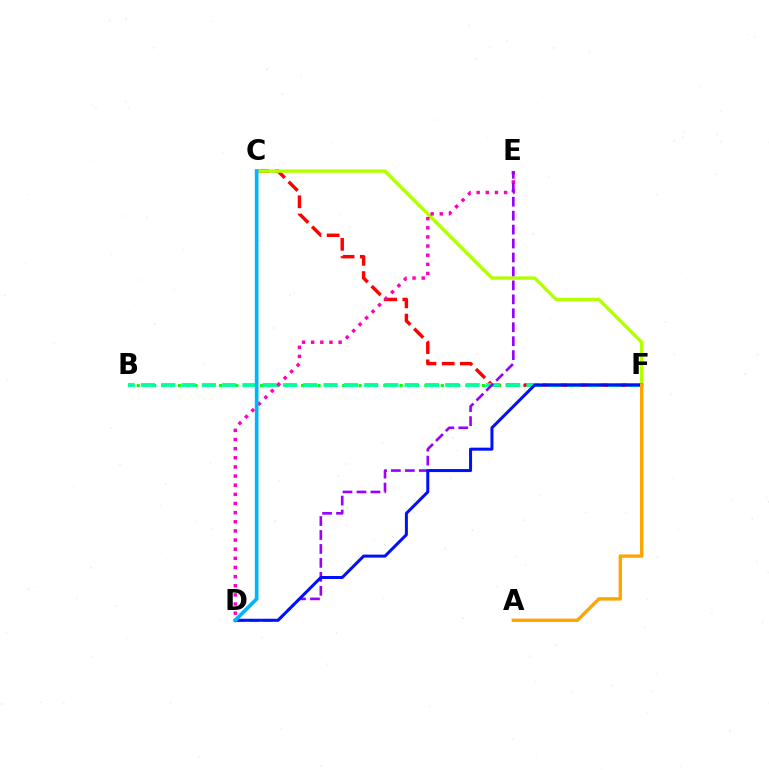{('B', 'F'): [{'color': '#08ff00', 'line_style': 'dotted', 'thickness': 2.23}, {'color': '#00ff9d', 'line_style': 'dashed', 'thickness': 2.76}], ('C', 'F'): [{'color': '#ff0000', 'line_style': 'dashed', 'thickness': 2.47}, {'color': '#b3ff00', 'line_style': 'solid', 'thickness': 2.43}], ('D', 'E'): [{'color': '#ff00bd', 'line_style': 'dotted', 'thickness': 2.48}, {'color': '#9b00ff', 'line_style': 'dashed', 'thickness': 1.89}], ('D', 'F'): [{'color': '#0010ff', 'line_style': 'solid', 'thickness': 2.16}], ('A', 'F'): [{'color': '#ffa500', 'line_style': 'solid', 'thickness': 2.43}], ('C', 'D'): [{'color': '#00b5ff', 'line_style': 'solid', 'thickness': 2.64}]}